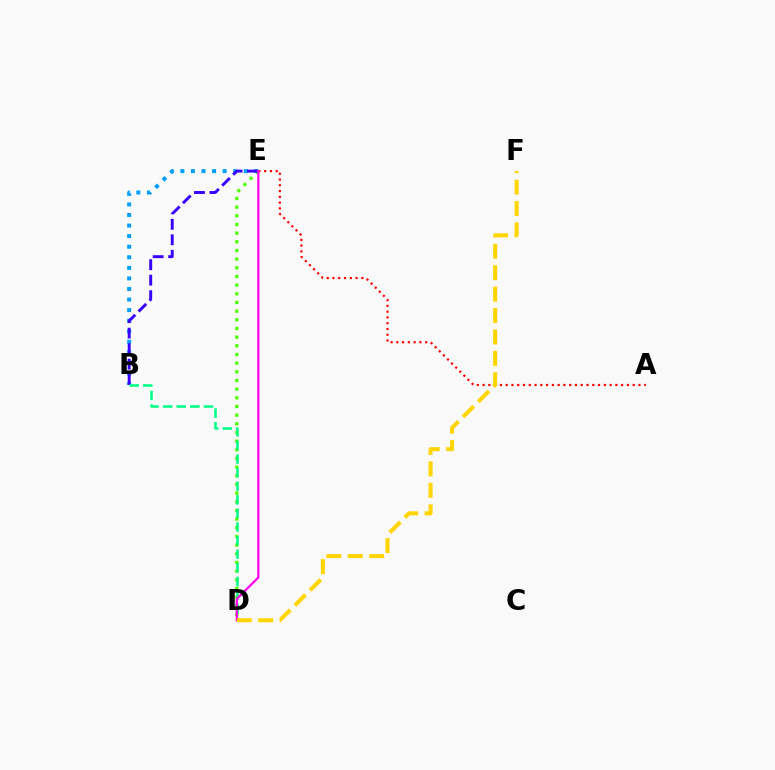{('D', 'E'): [{'color': '#4fff00', 'line_style': 'dotted', 'thickness': 2.35}, {'color': '#ff00ed', 'line_style': 'solid', 'thickness': 1.61}], ('B', 'E'): [{'color': '#009eff', 'line_style': 'dotted', 'thickness': 2.87}, {'color': '#3700ff', 'line_style': 'dashed', 'thickness': 2.1}], ('A', 'E'): [{'color': '#ff0000', 'line_style': 'dotted', 'thickness': 1.57}], ('B', 'D'): [{'color': '#00ff86', 'line_style': 'dashed', 'thickness': 1.85}], ('D', 'F'): [{'color': '#ffd500', 'line_style': 'dashed', 'thickness': 2.91}]}